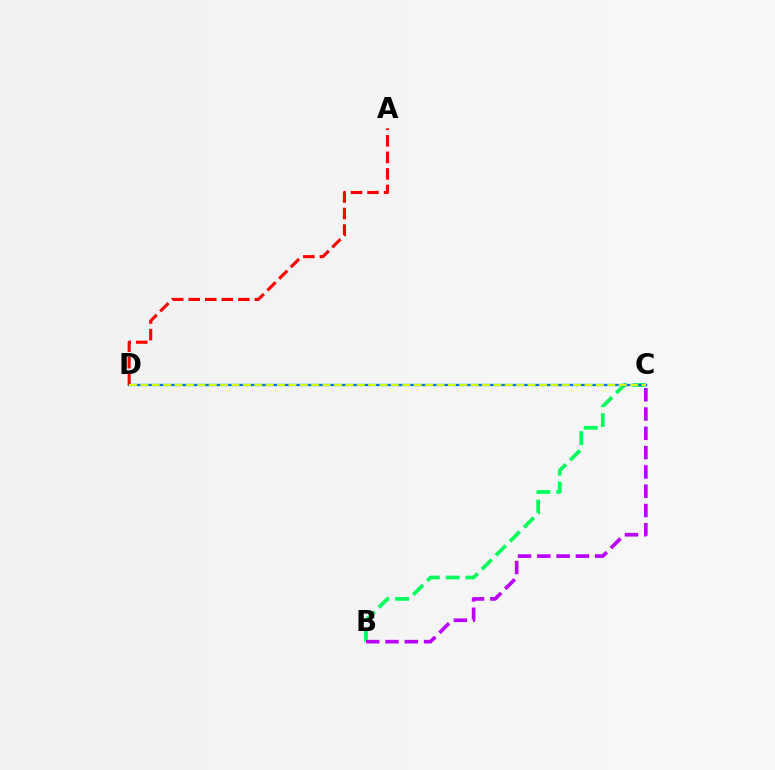{('B', 'C'): [{'color': '#00ff5c', 'line_style': 'dashed', 'thickness': 2.69}, {'color': '#b900ff', 'line_style': 'dashed', 'thickness': 2.62}], ('C', 'D'): [{'color': '#0074ff', 'line_style': 'solid', 'thickness': 1.65}, {'color': '#d1ff00', 'line_style': 'dashed', 'thickness': 1.55}], ('A', 'D'): [{'color': '#ff0000', 'line_style': 'dashed', 'thickness': 2.25}]}